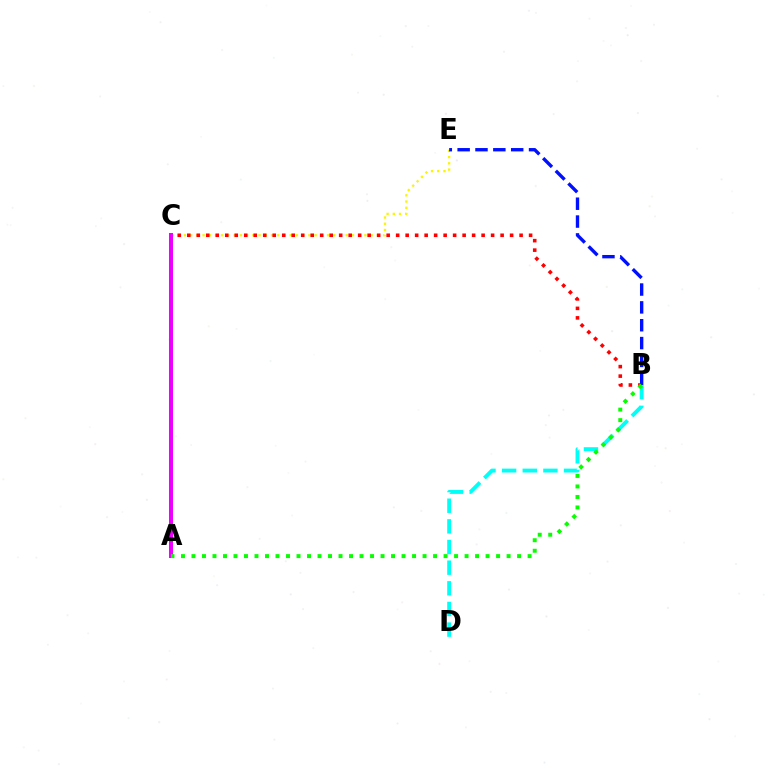{('C', 'E'): [{'color': '#fcf500', 'line_style': 'dotted', 'thickness': 1.69}], ('B', 'C'): [{'color': '#ff0000', 'line_style': 'dotted', 'thickness': 2.58}], ('B', 'E'): [{'color': '#0010ff', 'line_style': 'dashed', 'thickness': 2.42}], ('B', 'D'): [{'color': '#00fff6', 'line_style': 'dashed', 'thickness': 2.81}], ('A', 'C'): [{'color': '#ee00ff', 'line_style': 'solid', 'thickness': 2.89}], ('A', 'B'): [{'color': '#08ff00', 'line_style': 'dotted', 'thickness': 2.85}]}